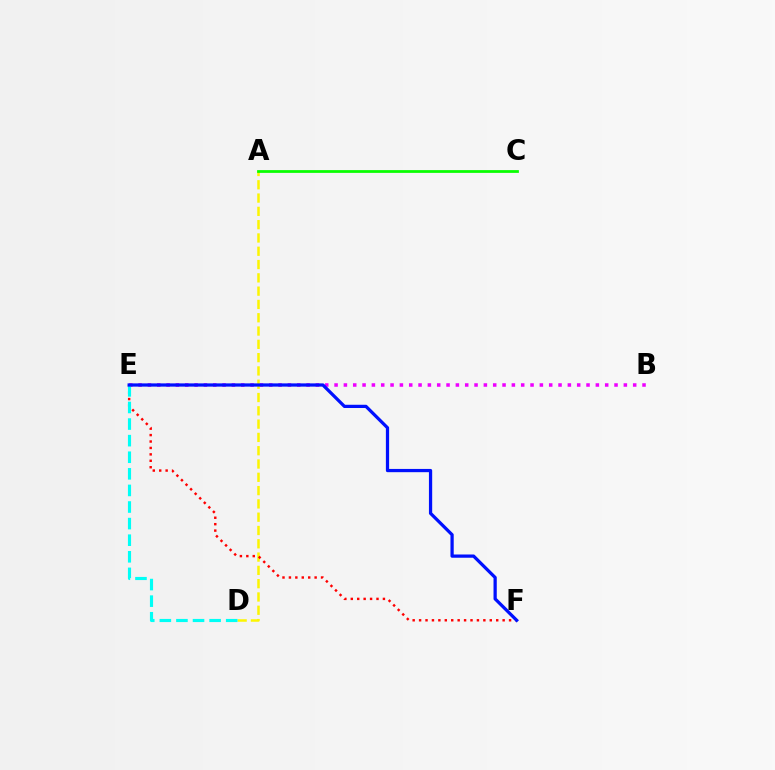{('B', 'E'): [{'color': '#ee00ff', 'line_style': 'dotted', 'thickness': 2.54}], ('A', 'D'): [{'color': '#fcf500', 'line_style': 'dashed', 'thickness': 1.81}], ('A', 'C'): [{'color': '#08ff00', 'line_style': 'solid', 'thickness': 1.99}], ('E', 'F'): [{'color': '#ff0000', 'line_style': 'dotted', 'thickness': 1.75}, {'color': '#0010ff', 'line_style': 'solid', 'thickness': 2.34}], ('D', 'E'): [{'color': '#00fff6', 'line_style': 'dashed', 'thickness': 2.25}]}